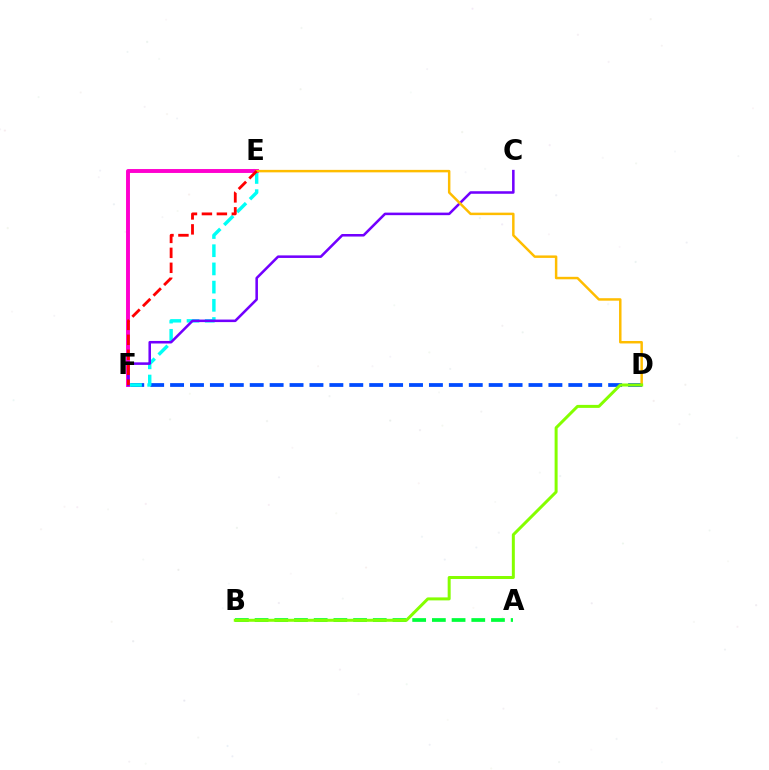{('D', 'F'): [{'color': '#004bff', 'line_style': 'dashed', 'thickness': 2.71}], ('E', 'F'): [{'color': '#00fff6', 'line_style': 'dashed', 'thickness': 2.47}, {'color': '#ff00cf', 'line_style': 'solid', 'thickness': 2.82}, {'color': '#ff0000', 'line_style': 'dashed', 'thickness': 2.03}], ('C', 'F'): [{'color': '#7200ff', 'line_style': 'solid', 'thickness': 1.83}], ('A', 'B'): [{'color': '#00ff39', 'line_style': 'dashed', 'thickness': 2.68}], ('D', 'E'): [{'color': '#ffbd00', 'line_style': 'solid', 'thickness': 1.78}], ('B', 'D'): [{'color': '#84ff00', 'line_style': 'solid', 'thickness': 2.15}]}